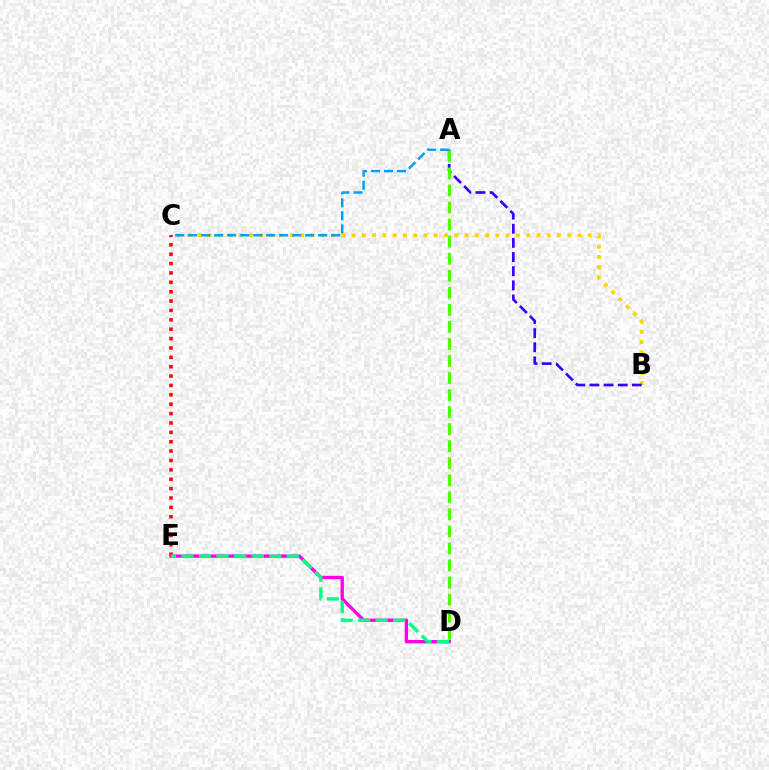{('C', 'E'): [{'color': '#ff0000', 'line_style': 'dotted', 'thickness': 2.55}], ('D', 'E'): [{'color': '#ff00ed', 'line_style': 'solid', 'thickness': 2.42}, {'color': '#00ff86', 'line_style': 'dashed', 'thickness': 2.39}], ('B', 'C'): [{'color': '#ffd500', 'line_style': 'dotted', 'thickness': 2.79}], ('A', 'B'): [{'color': '#3700ff', 'line_style': 'dashed', 'thickness': 1.92}], ('A', 'C'): [{'color': '#009eff', 'line_style': 'dashed', 'thickness': 1.77}], ('A', 'D'): [{'color': '#4fff00', 'line_style': 'dashed', 'thickness': 2.32}]}